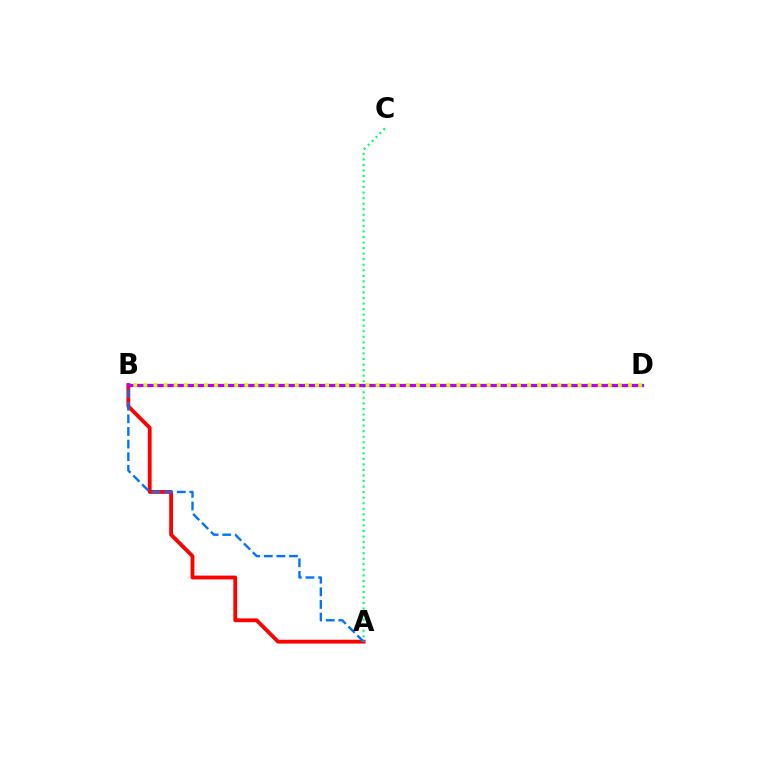{('A', 'B'): [{'color': '#ff0000', 'line_style': 'solid', 'thickness': 2.75}, {'color': '#0074ff', 'line_style': 'dashed', 'thickness': 1.71}], ('A', 'C'): [{'color': '#00ff5c', 'line_style': 'dotted', 'thickness': 1.51}], ('B', 'D'): [{'color': '#b900ff', 'line_style': 'solid', 'thickness': 2.31}, {'color': '#d1ff00', 'line_style': 'dotted', 'thickness': 2.74}]}